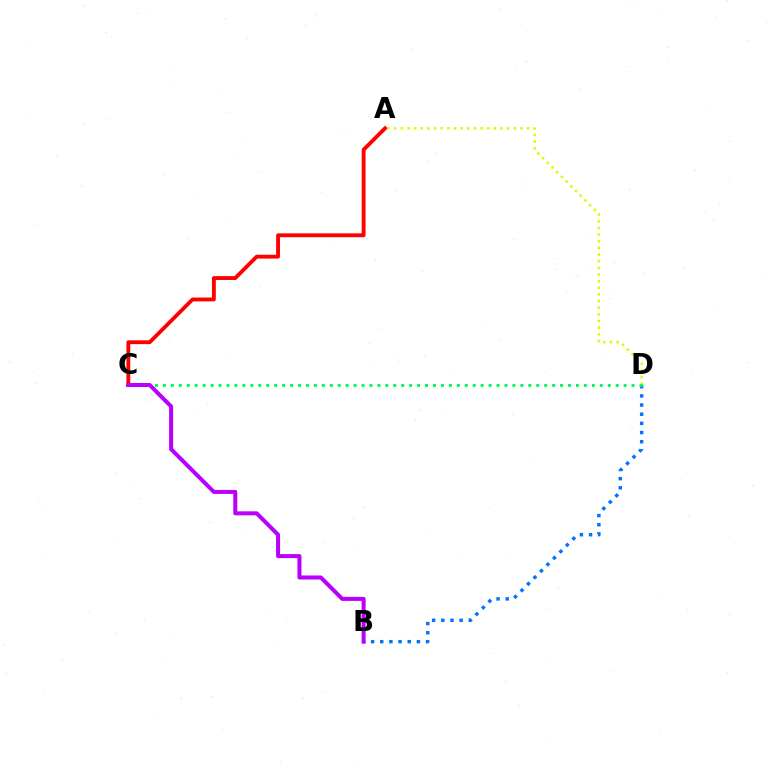{('A', 'C'): [{'color': '#ff0000', 'line_style': 'solid', 'thickness': 2.77}], ('B', 'D'): [{'color': '#0074ff', 'line_style': 'dotted', 'thickness': 2.49}], ('A', 'D'): [{'color': '#d1ff00', 'line_style': 'dotted', 'thickness': 1.8}], ('C', 'D'): [{'color': '#00ff5c', 'line_style': 'dotted', 'thickness': 2.16}], ('B', 'C'): [{'color': '#b900ff', 'line_style': 'solid', 'thickness': 2.89}]}